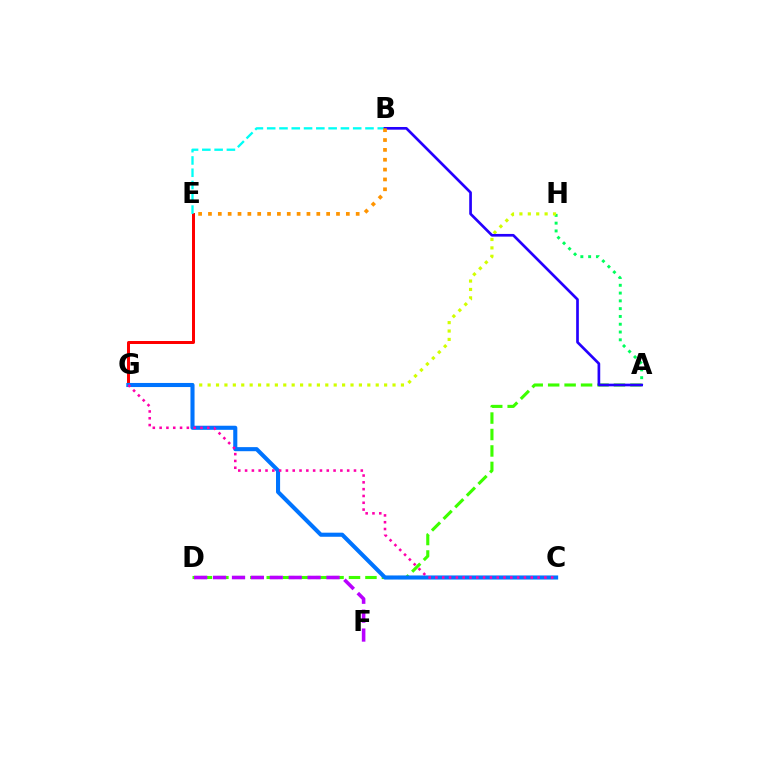{('A', 'H'): [{'color': '#00ff5c', 'line_style': 'dotted', 'thickness': 2.12}], ('A', 'D'): [{'color': '#3dff00', 'line_style': 'dashed', 'thickness': 2.23}], ('E', 'G'): [{'color': '#ff0000', 'line_style': 'solid', 'thickness': 2.15}], ('B', 'E'): [{'color': '#00fff6', 'line_style': 'dashed', 'thickness': 1.67}, {'color': '#ff9400', 'line_style': 'dotted', 'thickness': 2.68}], ('G', 'H'): [{'color': '#d1ff00', 'line_style': 'dotted', 'thickness': 2.28}], ('A', 'B'): [{'color': '#2500ff', 'line_style': 'solid', 'thickness': 1.93}], ('C', 'G'): [{'color': '#0074ff', 'line_style': 'solid', 'thickness': 2.94}, {'color': '#ff00ac', 'line_style': 'dotted', 'thickness': 1.85}], ('D', 'F'): [{'color': '#b900ff', 'line_style': 'dashed', 'thickness': 2.57}]}